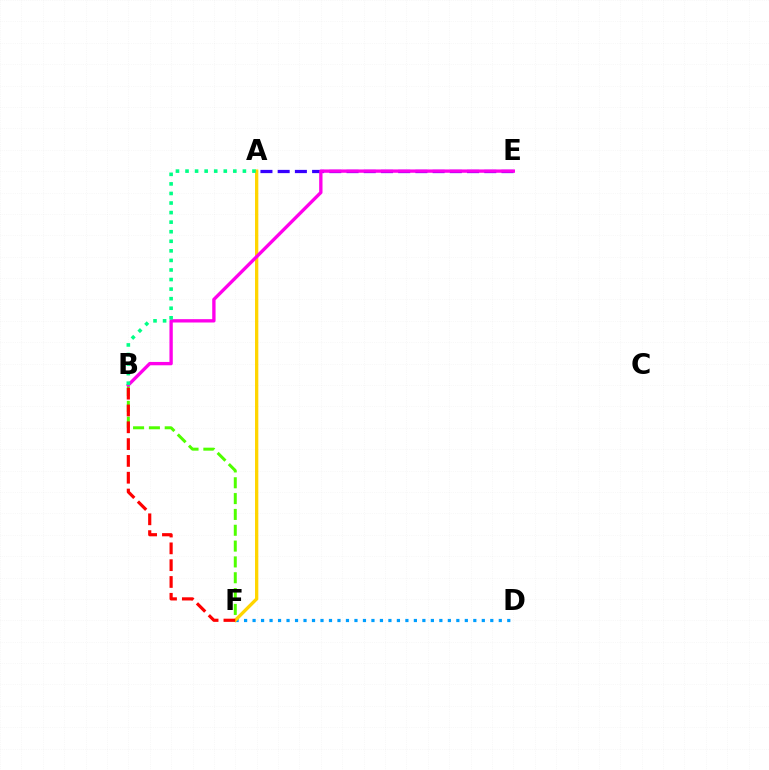{('B', 'F'): [{'color': '#4fff00', 'line_style': 'dashed', 'thickness': 2.15}, {'color': '#ff0000', 'line_style': 'dashed', 'thickness': 2.28}], ('D', 'F'): [{'color': '#009eff', 'line_style': 'dotted', 'thickness': 2.31}], ('A', 'F'): [{'color': '#ffd500', 'line_style': 'solid', 'thickness': 2.38}], ('A', 'E'): [{'color': '#3700ff', 'line_style': 'dashed', 'thickness': 2.34}], ('B', 'E'): [{'color': '#ff00ed', 'line_style': 'solid', 'thickness': 2.4}], ('A', 'B'): [{'color': '#00ff86', 'line_style': 'dotted', 'thickness': 2.6}]}